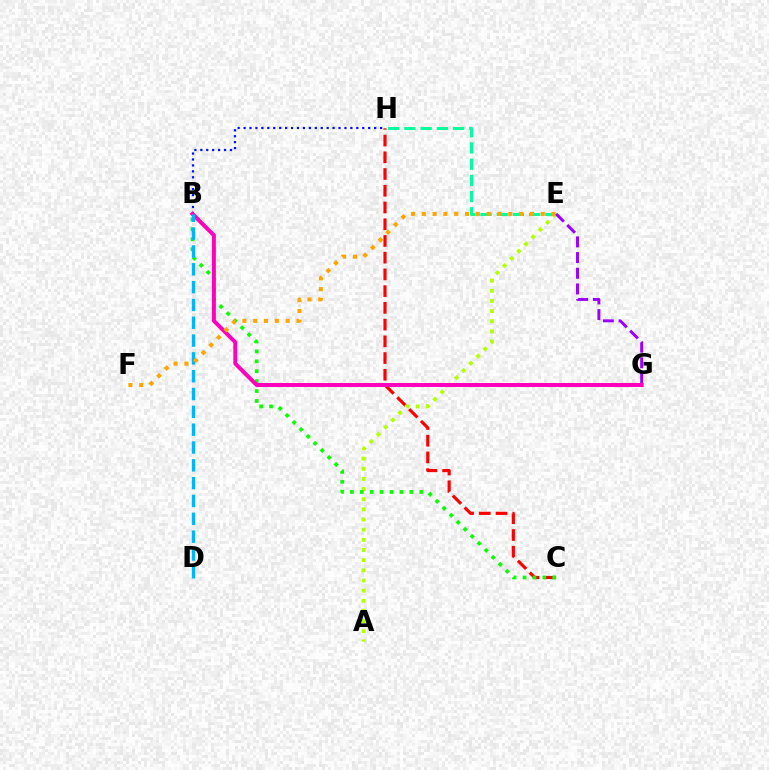{('C', 'H'): [{'color': '#ff0000', 'line_style': 'dashed', 'thickness': 2.27}], ('E', 'H'): [{'color': '#00ff9d', 'line_style': 'dashed', 'thickness': 2.2}], ('A', 'E'): [{'color': '#b3ff00', 'line_style': 'dotted', 'thickness': 2.76}], ('B', 'C'): [{'color': '#08ff00', 'line_style': 'dotted', 'thickness': 2.69}], ('B', 'H'): [{'color': '#0010ff', 'line_style': 'dotted', 'thickness': 1.61}], ('E', 'G'): [{'color': '#9b00ff', 'line_style': 'dashed', 'thickness': 2.13}], ('B', 'G'): [{'color': '#ff00bd', 'line_style': 'solid', 'thickness': 2.85}], ('B', 'D'): [{'color': '#00b5ff', 'line_style': 'dashed', 'thickness': 2.42}], ('E', 'F'): [{'color': '#ffa500', 'line_style': 'dotted', 'thickness': 2.94}]}